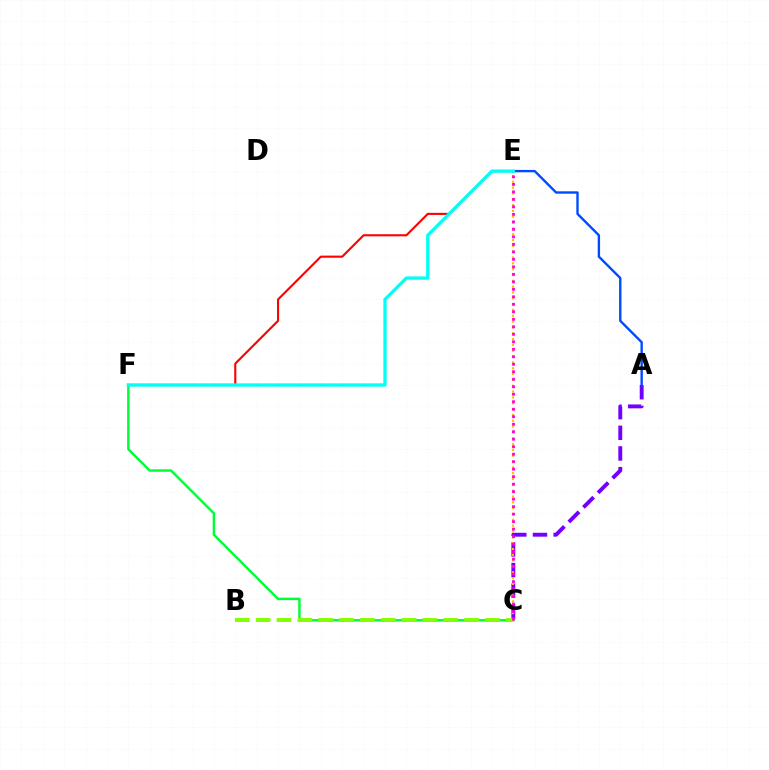{('A', 'C'): [{'color': '#7200ff', 'line_style': 'dashed', 'thickness': 2.81}], ('C', 'F'): [{'color': '#00ff39', 'line_style': 'solid', 'thickness': 1.77}], ('C', 'E'): [{'color': '#ffbd00', 'line_style': 'dotted', 'thickness': 1.58}, {'color': '#ff00cf', 'line_style': 'dotted', 'thickness': 2.04}], ('A', 'E'): [{'color': '#004bff', 'line_style': 'solid', 'thickness': 1.71}], ('B', 'C'): [{'color': '#84ff00', 'line_style': 'dashed', 'thickness': 2.83}], ('E', 'F'): [{'color': '#ff0000', 'line_style': 'solid', 'thickness': 1.52}, {'color': '#00fff6', 'line_style': 'solid', 'thickness': 2.37}]}